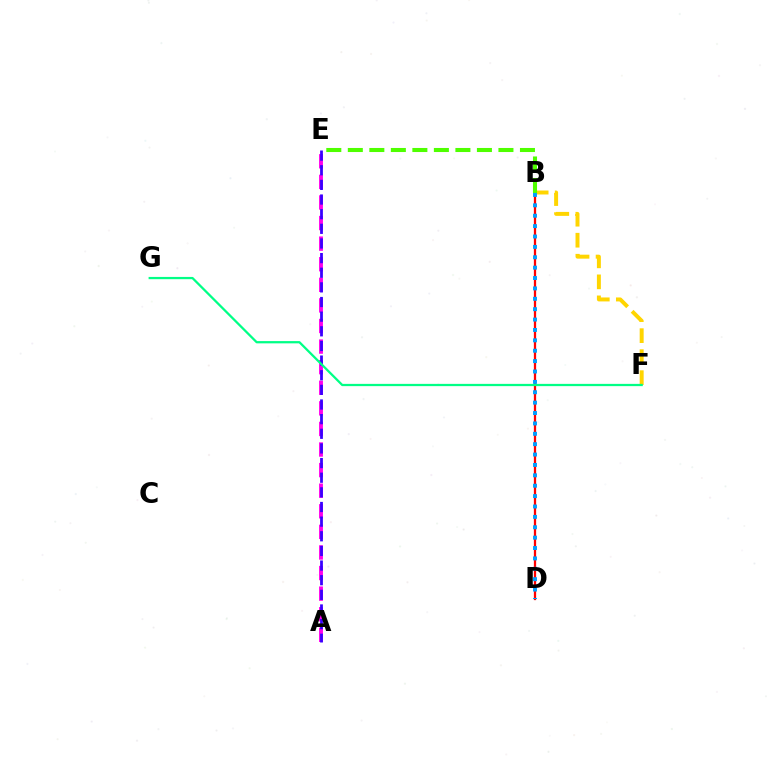{('A', 'E'): [{'color': '#ff00ed', 'line_style': 'dashed', 'thickness': 2.8}, {'color': '#3700ff', 'line_style': 'dashed', 'thickness': 1.99}], ('B', 'F'): [{'color': '#ffd500', 'line_style': 'dashed', 'thickness': 2.85}], ('B', 'D'): [{'color': '#ff0000', 'line_style': 'solid', 'thickness': 1.63}, {'color': '#009eff', 'line_style': 'dotted', 'thickness': 2.82}], ('F', 'G'): [{'color': '#00ff86', 'line_style': 'solid', 'thickness': 1.63}], ('B', 'E'): [{'color': '#4fff00', 'line_style': 'dashed', 'thickness': 2.92}]}